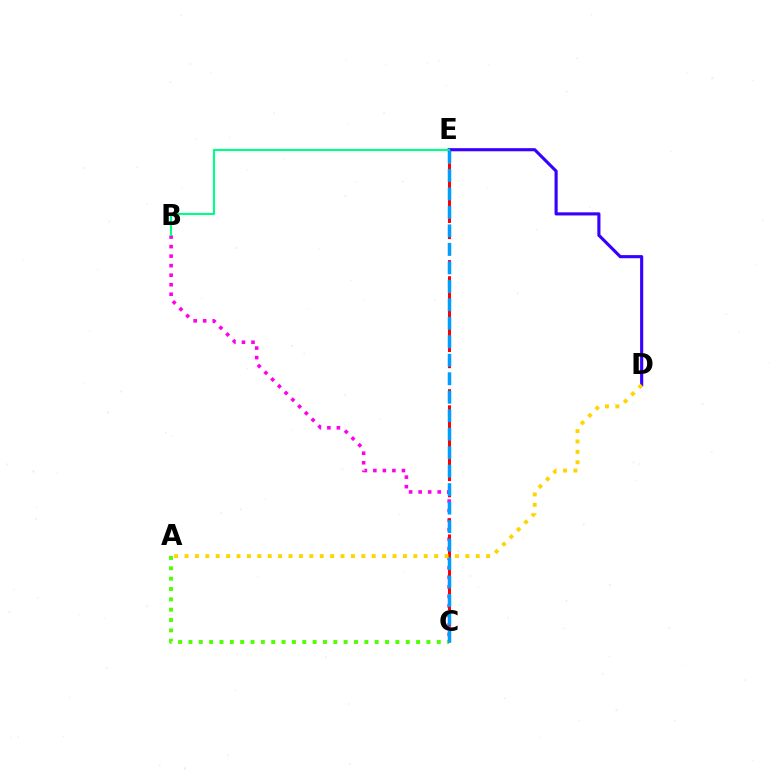{('A', 'C'): [{'color': '#4fff00', 'line_style': 'dotted', 'thickness': 2.81}], ('B', 'C'): [{'color': '#ff00ed', 'line_style': 'dotted', 'thickness': 2.59}], ('D', 'E'): [{'color': '#3700ff', 'line_style': 'solid', 'thickness': 2.25}], ('C', 'E'): [{'color': '#ff0000', 'line_style': 'dashed', 'thickness': 2.19}, {'color': '#009eff', 'line_style': 'dashed', 'thickness': 2.51}], ('B', 'E'): [{'color': '#00ff86', 'line_style': 'solid', 'thickness': 1.52}], ('A', 'D'): [{'color': '#ffd500', 'line_style': 'dotted', 'thickness': 2.83}]}